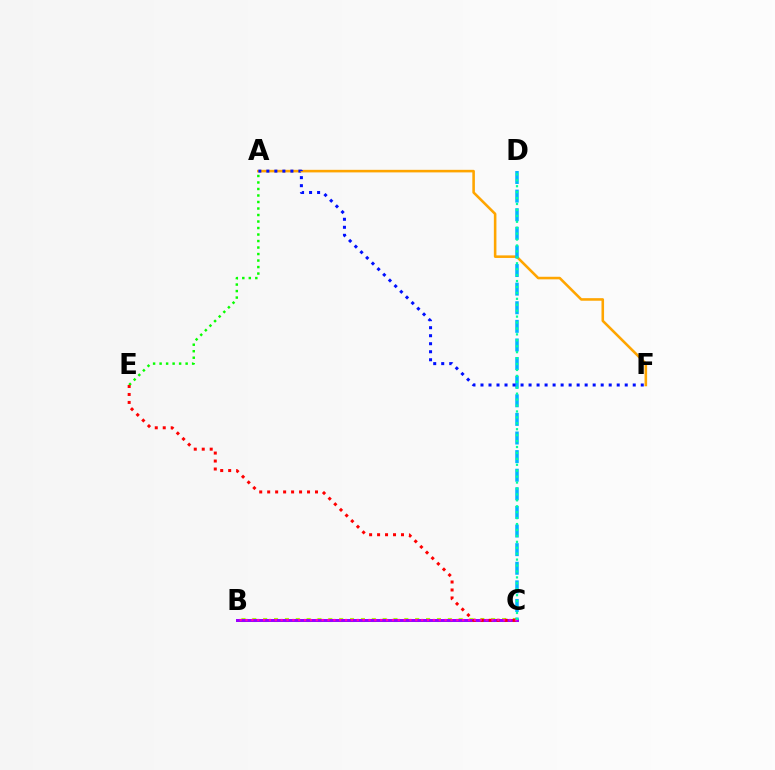{('B', 'C'): [{'color': '#b3ff00', 'line_style': 'dotted', 'thickness': 2.95}, {'color': '#9b00ff', 'line_style': 'solid', 'thickness': 2.16}, {'color': '#ff00bd', 'line_style': 'dotted', 'thickness': 1.59}], ('A', 'F'): [{'color': '#ffa500', 'line_style': 'solid', 'thickness': 1.85}, {'color': '#0010ff', 'line_style': 'dotted', 'thickness': 2.18}], ('A', 'E'): [{'color': '#08ff00', 'line_style': 'dotted', 'thickness': 1.77}], ('C', 'D'): [{'color': '#00b5ff', 'line_style': 'dashed', 'thickness': 2.53}, {'color': '#00ff9d', 'line_style': 'dotted', 'thickness': 1.61}], ('C', 'E'): [{'color': '#ff0000', 'line_style': 'dotted', 'thickness': 2.17}]}